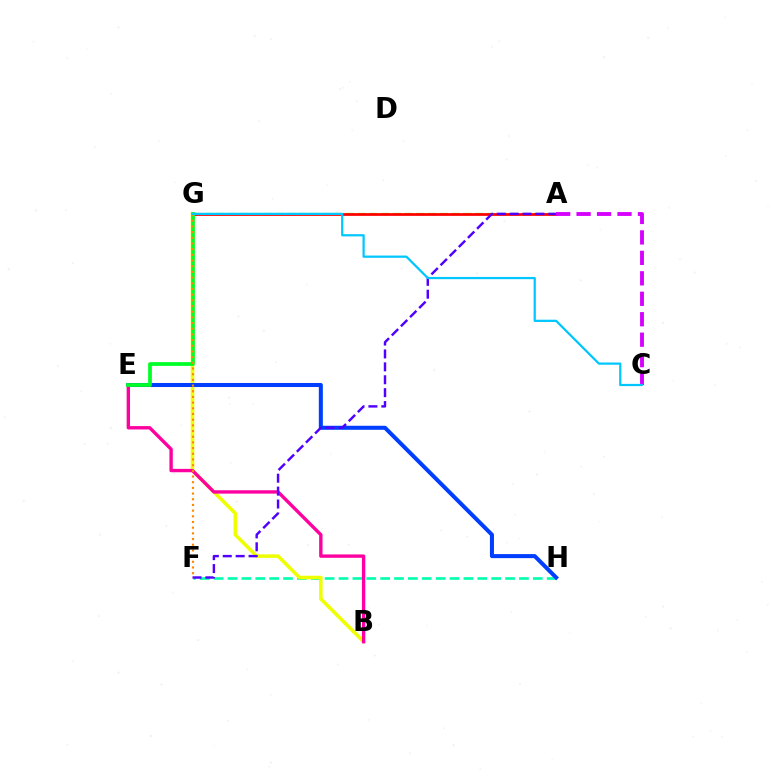{('F', 'H'): [{'color': '#00ffaf', 'line_style': 'dashed', 'thickness': 1.89}], ('A', 'G'): [{'color': '#66ff00', 'line_style': 'dashed', 'thickness': 1.6}, {'color': '#ff0000', 'line_style': 'solid', 'thickness': 1.97}], ('B', 'G'): [{'color': '#eeff00', 'line_style': 'solid', 'thickness': 2.55}], ('E', 'H'): [{'color': '#003fff', 'line_style': 'solid', 'thickness': 2.9}], ('B', 'E'): [{'color': '#ff00a0', 'line_style': 'solid', 'thickness': 2.43}], ('A', 'F'): [{'color': '#4f00ff', 'line_style': 'dashed', 'thickness': 1.75}], ('A', 'C'): [{'color': '#d600ff', 'line_style': 'dashed', 'thickness': 2.78}], ('E', 'G'): [{'color': '#00ff27', 'line_style': 'solid', 'thickness': 2.69}], ('F', 'G'): [{'color': '#ff8800', 'line_style': 'dotted', 'thickness': 1.54}], ('C', 'G'): [{'color': '#00c7ff', 'line_style': 'solid', 'thickness': 1.61}]}